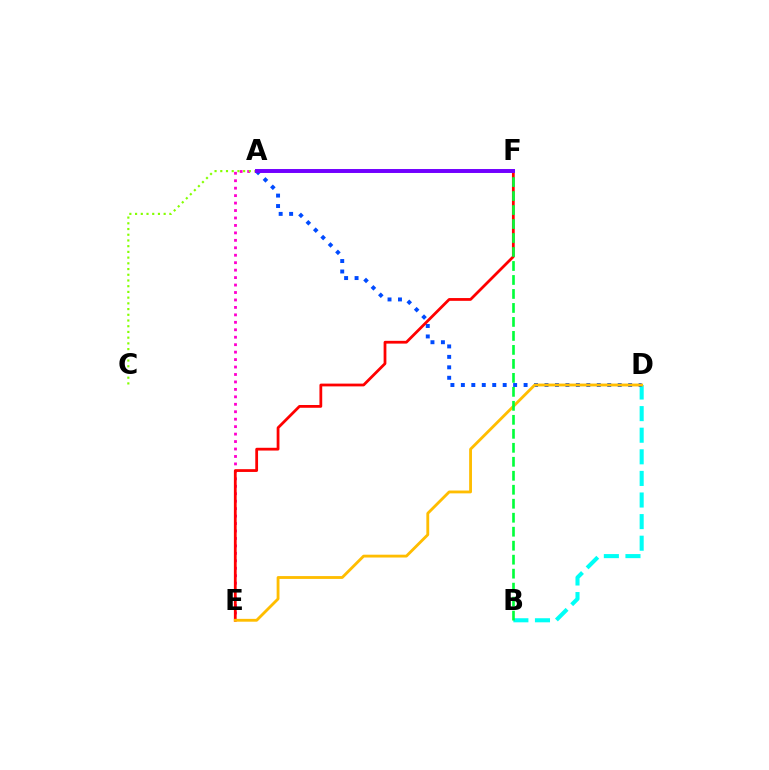{('A', 'E'): [{'color': '#ff00cf', 'line_style': 'dotted', 'thickness': 2.02}], ('B', 'D'): [{'color': '#00fff6', 'line_style': 'dashed', 'thickness': 2.93}], ('A', 'D'): [{'color': '#004bff', 'line_style': 'dotted', 'thickness': 2.84}], ('A', 'C'): [{'color': '#84ff00', 'line_style': 'dotted', 'thickness': 1.55}], ('E', 'F'): [{'color': '#ff0000', 'line_style': 'solid', 'thickness': 2.0}], ('D', 'E'): [{'color': '#ffbd00', 'line_style': 'solid', 'thickness': 2.04}], ('B', 'F'): [{'color': '#00ff39', 'line_style': 'dashed', 'thickness': 1.9}], ('A', 'F'): [{'color': '#7200ff', 'line_style': 'solid', 'thickness': 2.84}]}